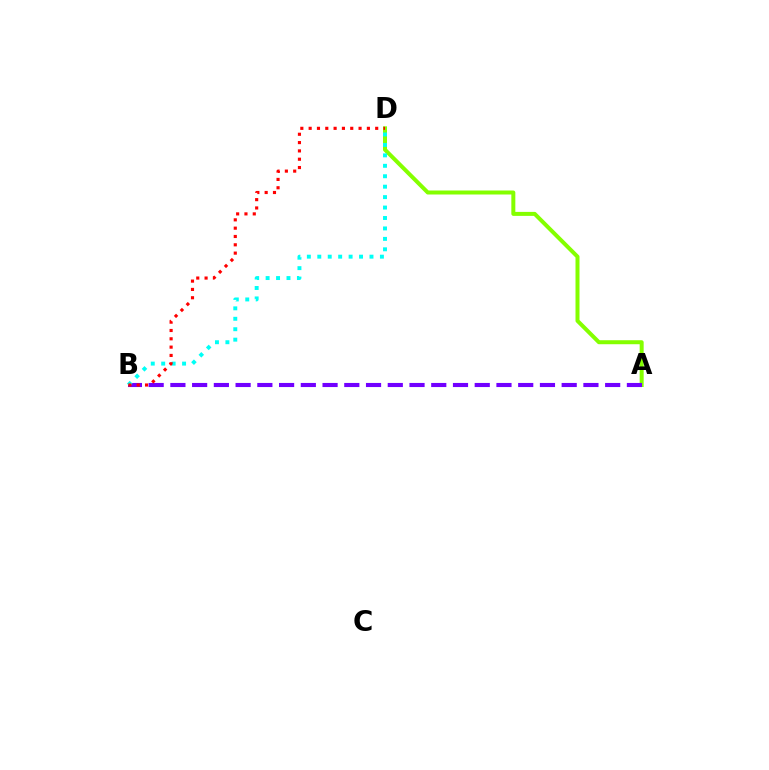{('A', 'D'): [{'color': '#84ff00', 'line_style': 'solid', 'thickness': 2.88}], ('A', 'B'): [{'color': '#7200ff', 'line_style': 'dashed', 'thickness': 2.95}], ('B', 'D'): [{'color': '#00fff6', 'line_style': 'dotted', 'thickness': 2.84}, {'color': '#ff0000', 'line_style': 'dotted', 'thickness': 2.26}]}